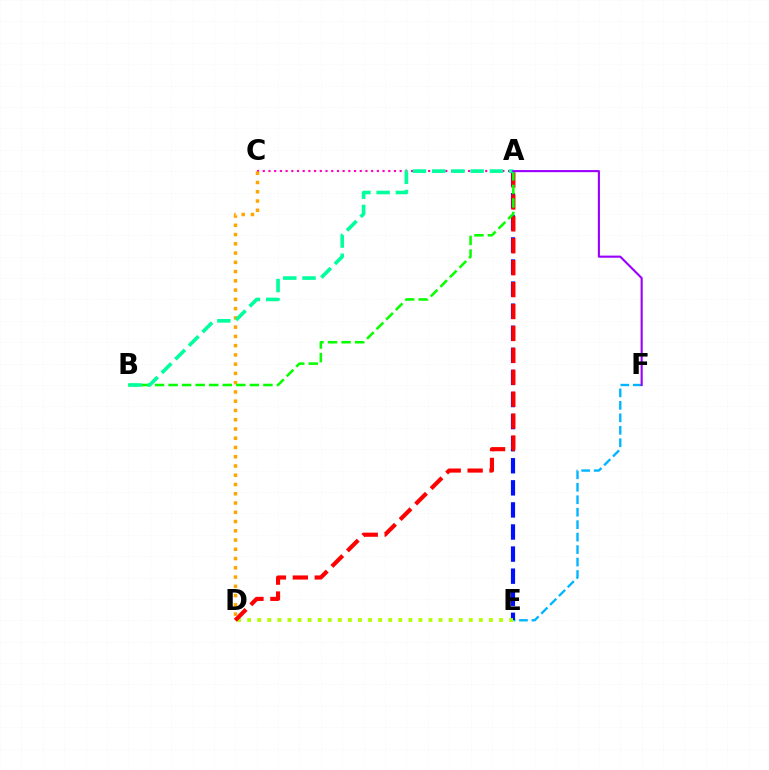{('A', 'C'): [{'color': '#ff00bd', 'line_style': 'dotted', 'thickness': 1.55}], ('E', 'F'): [{'color': '#00b5ff', 'line_style': 'dashed', 'thickness': 1.69}], ('A', 'E'): [{'color': '#0010ff', 'line_style': 'dashed', 'thickness': 3.0}], ('D', 'E'): [{'color': '#b3ff00', 'line_style': 'dotted', 'thickness': 2.74}], ('A', 'D'): [{'color': '#ff0000', 'line_style': 'dashed', 'thickness': 2.98}], ('C', 'D'): [{'color': '#ffa500', 'line_style': 'dotted', 'thickness': 2.52}], ('A', 'B'): [{'color': '#08ff00', 'line_style': 'dashed', 'thickness': 1.84}, {'color': '#00ff9d', 'line_style': 'dashed', 'thickness': 2.61}], ('A', 'F'): [{'color': '#9b00ff', 'line_style': 'solid', 'thickness': 1.52}]}